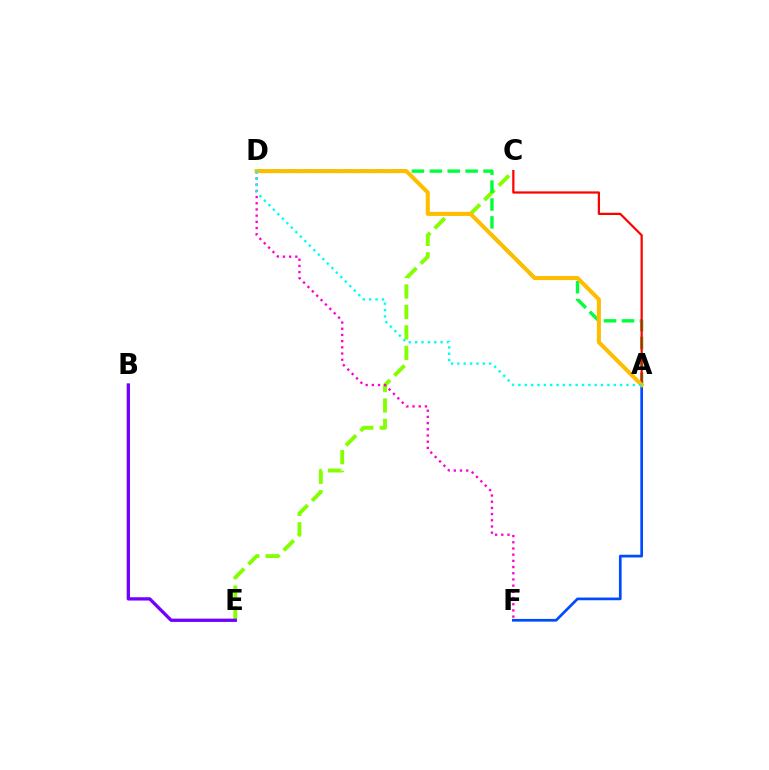{('C', 'E'): [{'color': '#84ff00', 'line_style': 'dashed', 'thickness': 2.78}], ('A', 'D'): [{'color': '#00ff39', 'line_style': 'dashed', 'thickness': 2.43}, {'color': '#ffbd00', 'line_style': 'solid', 'thickness': 2.92}, {'color': '#00fff6', 'line_style': 'dotted', 'thickness': 1.73}], ('A', 'C'): [{'color': '#ff0000', 'line_style': 'solid', 'thickness': 1.6}], ('A', 'F'): [{'color': '#004bff', 'line_style': 'solid', 'thickness': 1.94}], ('D', 'F'): [{'color': '#ff00cf', 'line_style': 'dotted', 'thickness': 1.68}], ('B', 'E'): [{'color': '#7200ff', 'line_style': 'solid', 'thickness': 2.37}]}